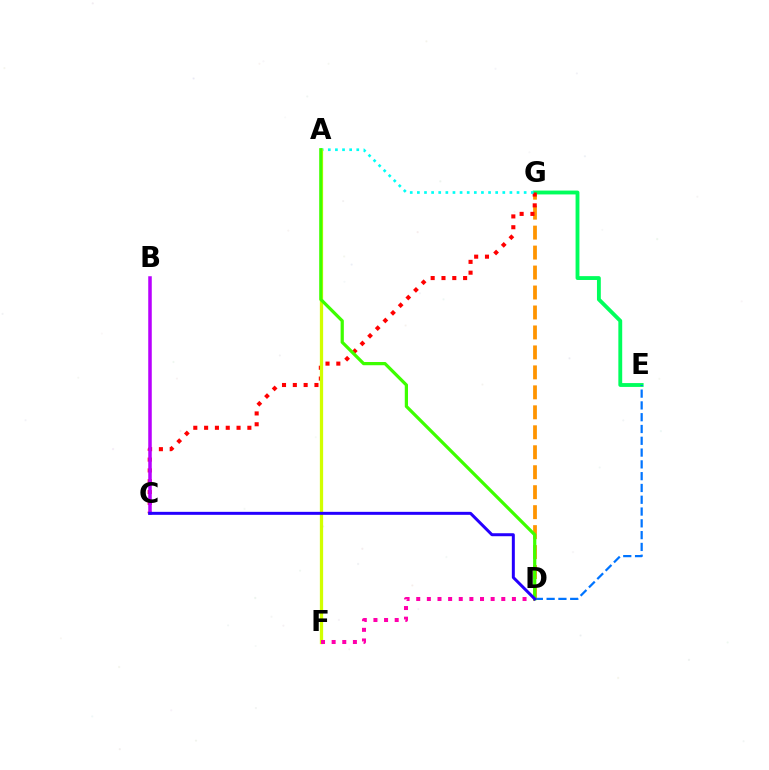{('E', 'G'): [{'color': '#00ff5c', 'line_style': 'solid', 'thickness': 2.77}], ('D', 'G'): [{'color': '#ff9400', 'line_style': 'dashed', 'thickness': 2.71}], ('C', 'G'): [{'color': '#ff0000', 'line_style': 'dotted', 'thickness': 2.94}], ('D', 'E'): [{'color': '#0074ff', 'line_style': 'dashed', 'thickness': 1.6}], ('A', 'G'): [{'color': '#00fff6', 'line_style': 'dotted', 'thickness': 1.93}], ('A', 'F'): [{'color': '#d1ff00', 'line_style': 'solid', 'thickness': 2.35}], ('B', 'C'): [{'color': '#b900ff', 'line_style': 'solid', 'thickness': 2.54}], ('D', 'F'): [{'color': '#ff00ac', 'line_style': 'dotted', 'thickness': 2.89}], ('A', 'D'): [{'color': '#3dff00', 'line_style': 'solid', 'thickness': 2.32}], ('C', 'D'): [{'color': '#2500ff', 'line_style': 'solid', 'thickness': 2.15}]}